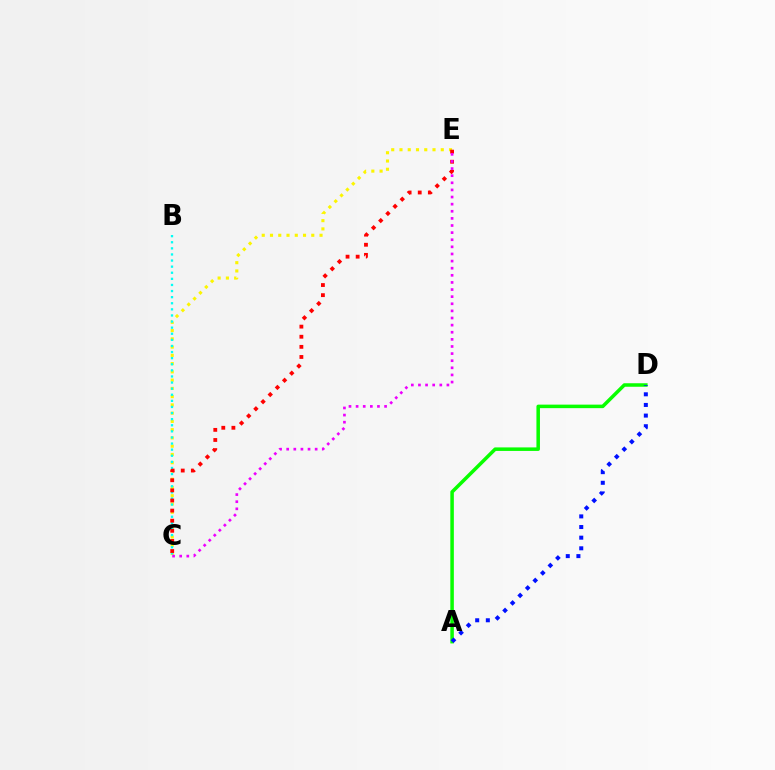{('A', 'D'): [{'color': '#08ff00', 'line_style': 'solid', 'thickness': 2.53}, {'color': '#0010ff', 'line_style': 'dotted', 'thickness': 2.89}], ('C', 'E'): [{'color': '#fcf500', 'line_style': 'dotted', 'thickness': 2.24}, {'color': '#ff0000', 'line_style': 'dotted', 'thickness': 2.75}, {'color': '#ee00ff', 'line_style': 'dotted', 'thickness': 1.93}], ('B', 'C'): [{'color': '#00fff6', 'line_style': 'dotted', 'thickness': 1.66}]}